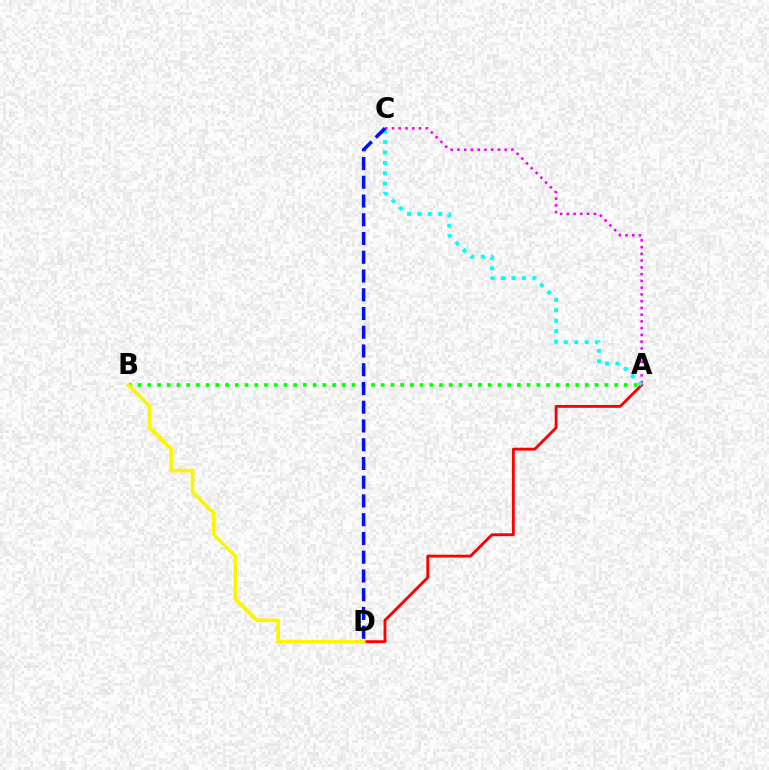{('A', 'D'): [{'color': '#ff0000', 'line_style': 'solid', 'thickness': 2.06}], ('A', 'C'): [{'color': '#ee00ff', 'line_style': 'dotted', 'thickness': 1.83}, {'color': '#00fff6', 'line_style': 'dotted', 'thickness': 2.83}], ('A', 'B'): [{'color': '#08ff00', 'line_style': 'dotted', 'thickness': 2.64}], ('B', 'D'): [{'color': '#fcf500', 'line_style': 'solid', 'thickness': 2.63}], ('C', 'D'): [{'color': '#0010ff', 'line_style': 'dashed', 'thickness': 2.55}]}